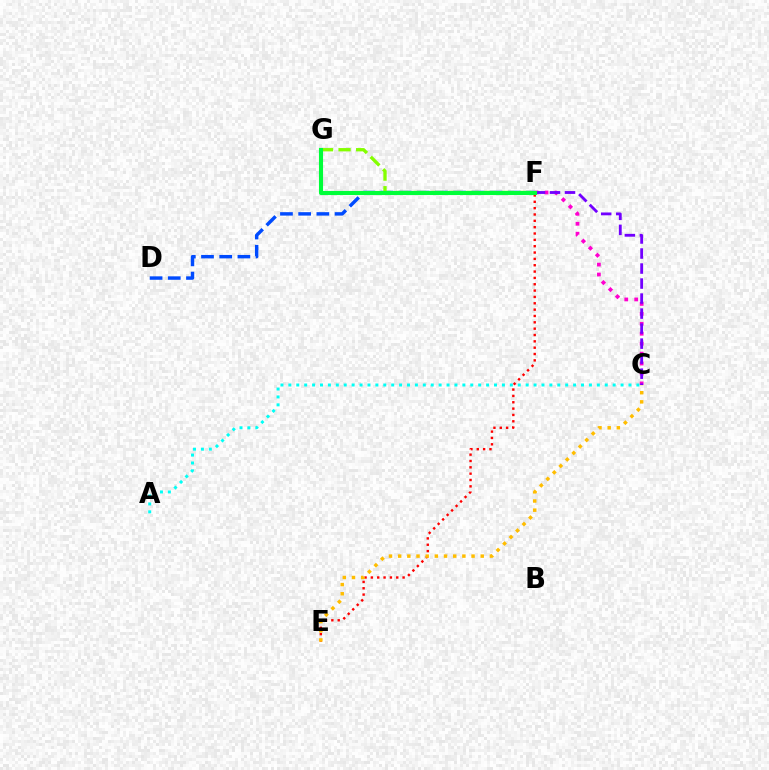{('A', 'C'): [{'color': '#00fff6', 'line_style': 'dotted', 'thickness': 2.15}], ('D', 'F'): [{'color': '#004bff', 'line_style': 'dashed', 'thickness': 2.47}], ('F', 'G'): [{'color': '#84ff00', 'line_style': 'dashed', 'thickness': 2.39}, {'color': '#00ff39', 'line_style': 'solid', 'thickness': 2.95}], ('C', 'F'): [{'color': '#ff00cf', 'line_style': 'dotted', 'thickness': 2.7}, {'color': '#7200ff', 'line_style': 'dashed', 'thickness': 2.04}], ('E', 'F'): [{'color': '#ff0000', 'line_style': 'dotted', 'thickness': 1.72}], ('C', 'E'): [{'color': '#ffbd00', 'line_style': 'dotted', 'thickness': 2.49}]}